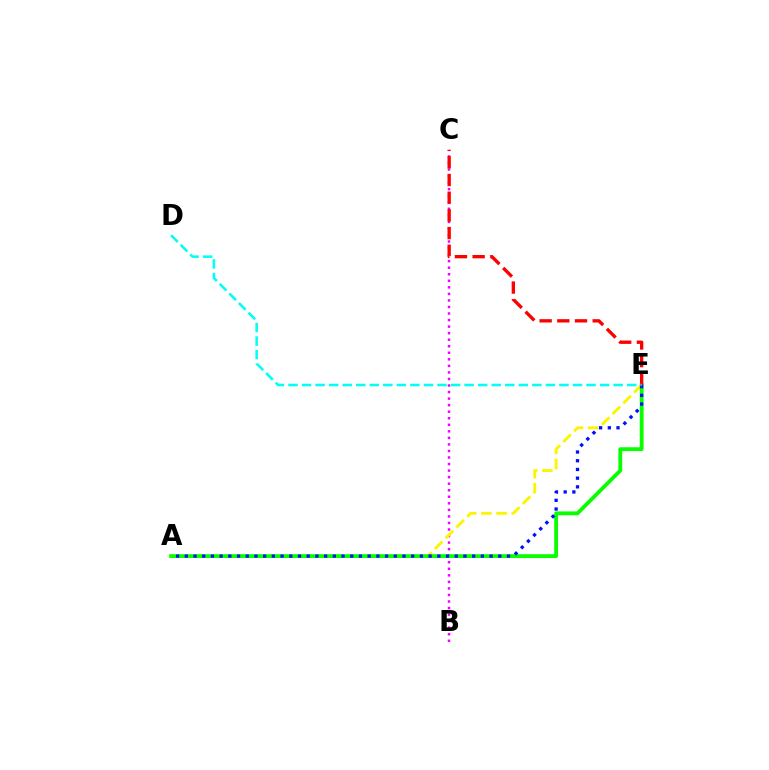{('B', 'C'): [{'color': '#ee00ff', 'line_style': 'dotted', 'thickness': 1.78}], ('A', 'E'): [{'color': '#fcf500', 'line_style': 'dashed', 'thickness': 2.07}, {'color': '#08ff00', 'line_style': 'solid', 'thickness': 2.75}, {'color': '#0010ff', 'line_style': 'dotted', 'thickness': 2.37}], ('C', 'E'): [{'color': '#ff0000', 'line_style': 'dashed', 'thickness': 2.4}], ('D', 'E'): [{'color': '#00fff6', 'line_style': 'dashed', 'thickness': 1.84}]}